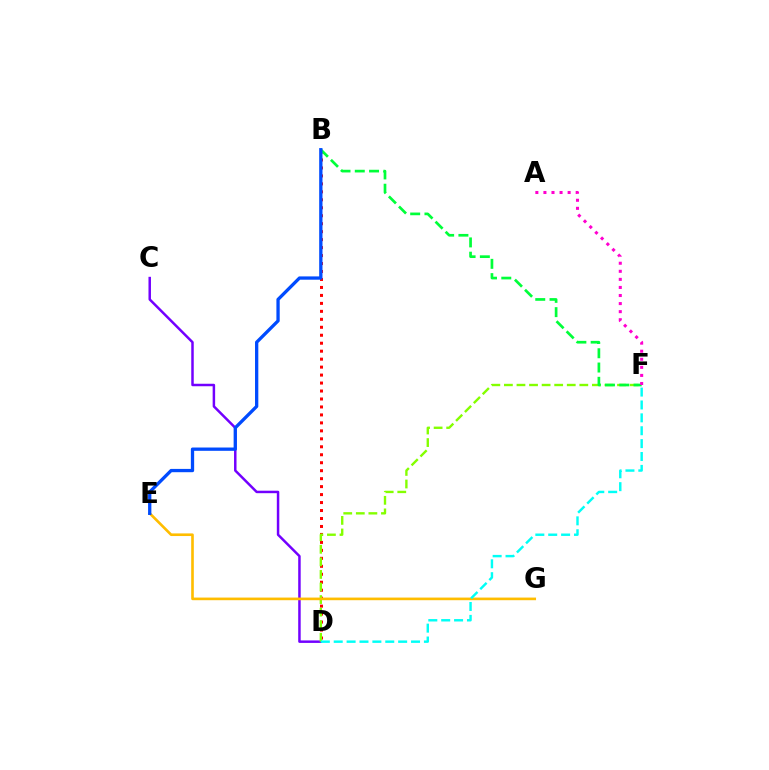{('C', 'D'): [{'color': '#7200ff', 'line_style': 'solid', 'thickness': 1.79}], ('B', 'D'): [{'color': '#ff0000', 'line_style': 'dotted', 'thickness': 2.16}], ('D', 'F'): [{'color': '#84ff00', 'line_style': 'dashed', 'thickness': 1.71}, {'color': '#00fff6', 'line_style': 'dashed', 'thickness': 1.75}], ('E', 'G'): [{'color': '#ffbd00', 'line_style': 'solid', 'thickness': 1.9}], ('B', 'F'): [{'color': '#00ff39', 'line_style': 'dashed', 'thickness': 1.94}], ('B', 'E'): [{'color': '#004bff', 'line_style': 'solid', 'thickness': 2.37}], ('A', 'F'): [{'color': '#ff00cf', 'line_style': 'dotted', 'thickness': 2.19}]}